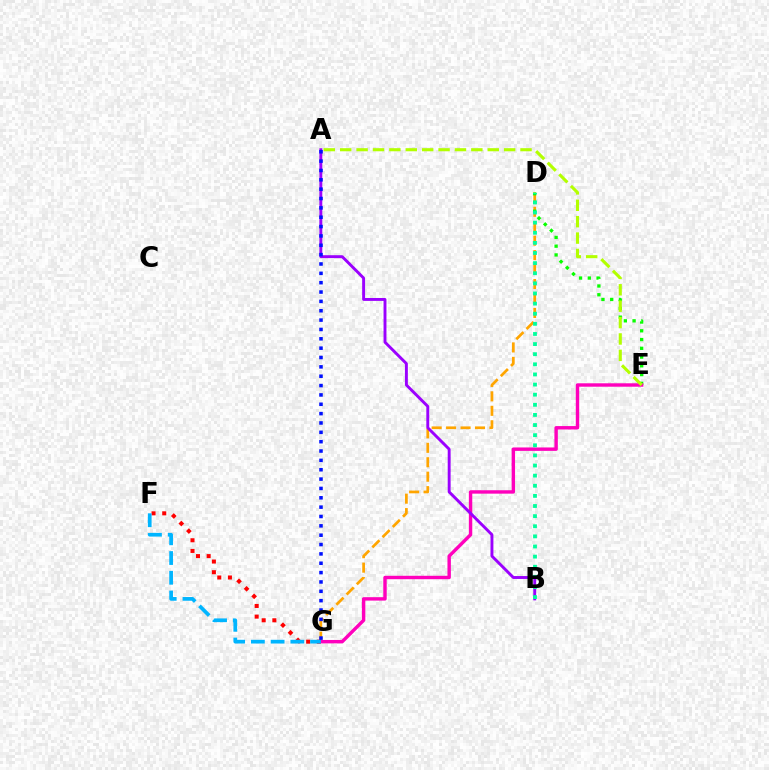{('D', 'G'): [{'color': '#ffa500', 'line_style': 'dashed', 'thickness': 1.96}], ('F', 'G'): [{'color': '#ff0000', 'line_style': 'dotted', 'thickness': 2.9}, {'color': '#00b5ff', 'line_style': 'dashed', 'thickness': 2.68}], ('D', 'E'): [{'color': '#08ff00', 'line_style': 'dotted', 'thickness': 2.38}], ('E', 'G'): [{'color': '#ff00bd', 'line_style': 'solid', 'thickness': 2.46}], ('A', 'E'): [{'color': '#b3ff00', 'line_style': 'dashed', 'thickness': 2.23}], ('A', 'B'): [{'color': '#9b00ff', 'line_style': 'solid', 'thickness': 2.09}], ('B', 'D'): [{'color': '#00ff9d', 'line_style': 'dotted', 'thickness': 2.75}], ('A', 'G'): [{'color': '#0010ff', 'line_style': 'dotted', 'thickness': 2.54}]}